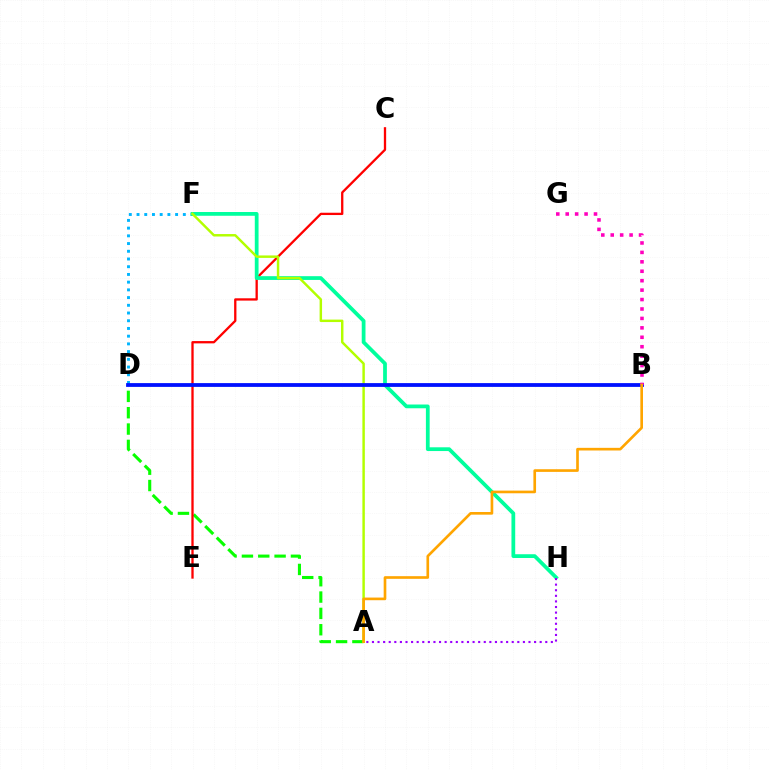{('D', 'F'): [{'color': '#00b5ff', 'line_style': 'dotted', 'thickness': 2.1}], ('A', 'D'): [{'color': '#08ff00', 'line_style': 'dashed', 'thickness': 2.22}], ('C', 'E'): [{'color': '#ff0000', 'line_style': 'solid', 'thickness': 1.66}], ('F', 'H'): [{'color': '#00ff9d', 'line_style': 'solid', 'thickness': 2.71}], ('A', 'H'): [{'color': '#9b00ff', 'line_style': 'dotted', 'thickness': 1.52}], ('A', 'F'): [{'color': '#b3ff00', 'line_style': 'solid', 'thickness': 1.77}], ('B', 'D'): [{'color': '#0010ff', 'line_style': 'solid', 'thickness': 2.73}], ('B', 'G'): [{'color': '#ff00bd', 'line_style': 'dotted', 'thickness': 2.56}], ('A', 'B'): [{'color': '#ffa500', 'line_style': 'solid', 'thickness': 1.91}]}